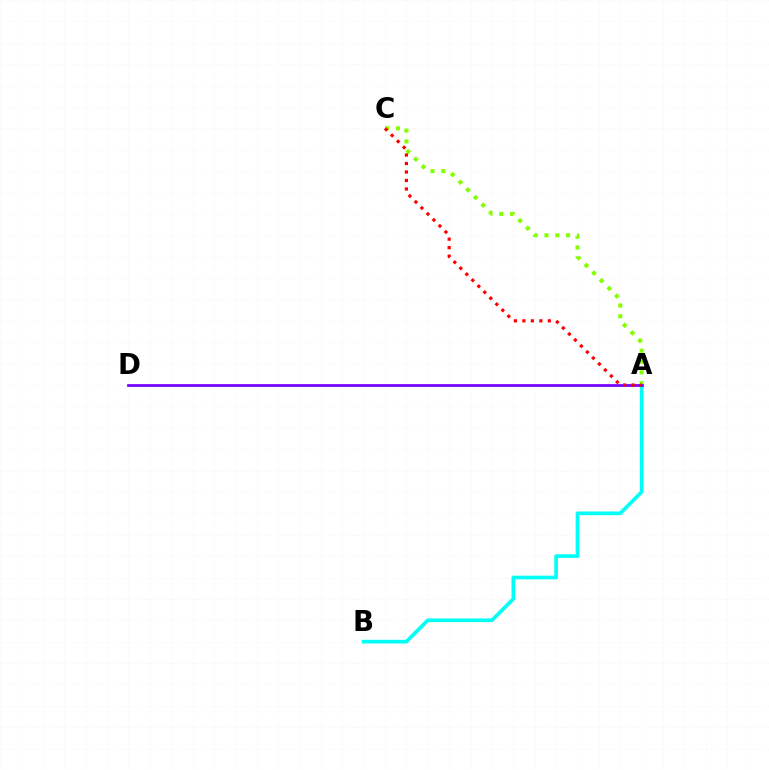{('A', 'B'): [{'color': '#00fff6', 'line_style': 'solid', 'thickness': 2.66}], ('A', 'C'): [{'color': '#84ff00', 'line_style': 'dotted', 'thickness': 2.94}, {'color': '#ff0000', 'line_style': 'dotted', 'thickness': 2.31}], ('A', 'D'): [{'color': '#7200ff', 'line_style': 'solid', 'thickness': 1.96}]}